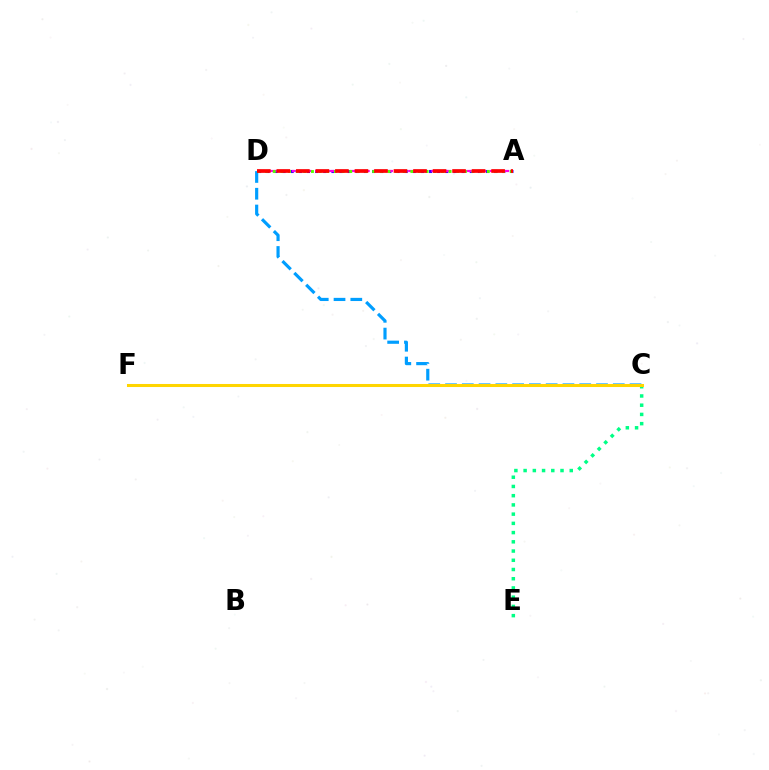{('C', 'E'): [{'color': '#00ff86', 'line_style': 'dotted', 'thickness': 2.51}], ('C', 'D'): [{'color': '#009eff', 'line_style': 'dashed', 'thickness': 2.28}], ('A', 'D'): [{'color': '#3700ff', 'line_style': 'dotted', 'thickness': 2.21}, {'color': '#ff00ed', 'line_style': 'dashed', 'thickness': 1.58}, {'color': '#4fff00', 'line_style': 'dotted', 'thickness': 2.08}, {'color': '#ff0000', 'line_style': 'dashed', 'thickness': 2.65}], ('C', 'F'): [{'color': '#ffd500', 'line_style': 'solid', 'thickness': 2.19}]}